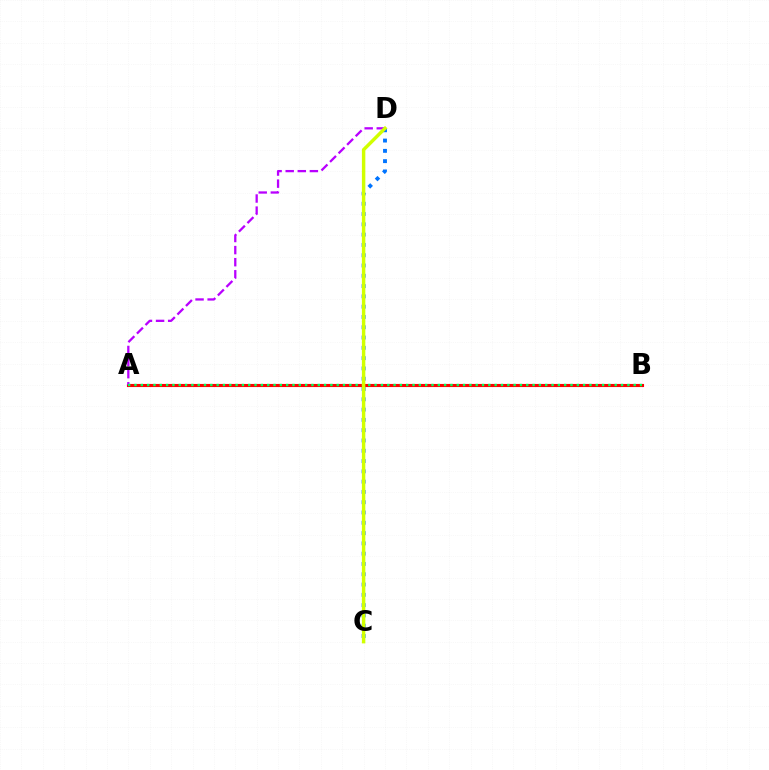{('A', 'B'): [{'color': '#ff0000', 'line_style': 'solid', 'thickness': 2.24}, {'color': '#00ff5c', 'line_style': 'dotted', 'thickness': 1.72}], ('A', 'D'): [{'color': '#b900ff', 'line_style': 'dashed', 'thickness': 1.64}], ('C', 'D'): [{'color': '#0074ff', 'line_style': 'dotted', 'thickness': 2.8}, {'color': '#d1ff00', 'line_style': 'solid', 'thickness': 2.47}]}